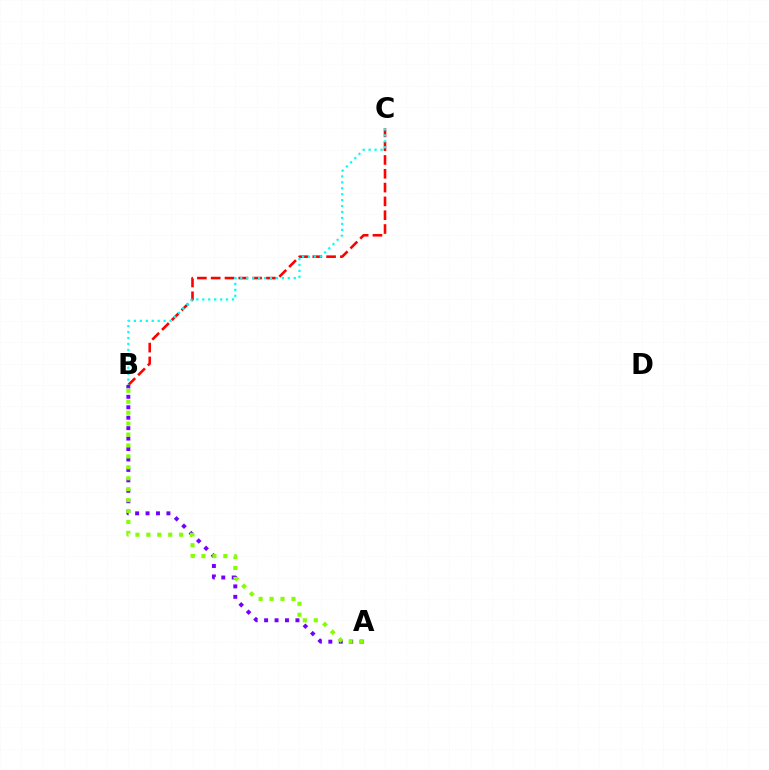{('B', 'C'): [{'color': '#ff0000', 'line_style': 'dashed', 'thickness': 1.88}, {'color': '#00fff6', 'line_style': 'dotted', 'thickness': 1.61}], ('A', 'B'): [{'color': '#7200ff', 'line_style': 'dotted', 'thickness': 2.84}, {'color': '#84ff00', 'line_style': 'dotted', 'thickness': 2.97}]}